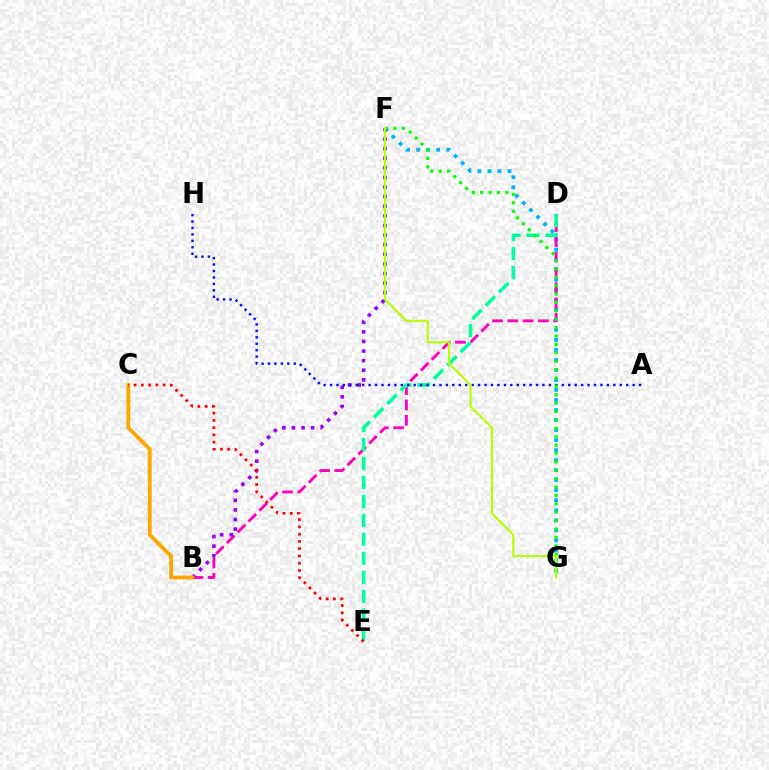{('F', 'G'): [{'color': '#00b5ff', 'line_style': 'dotted', 'thickness': 2.72}, {'color': '#08ff00', 'line_style': 'dotted', 'thickness': 2.28}, {'color': '#b3ff00', 'line_style': 'solid', 'thickness': 1.51}], ('B', 'D'): [{'color': '#ff00bd', 'line_style': 'dashed', 'thickness': 2.08}], ('B', 'F'): [{'color': '#9b00ff', 'line_style': 'dotted', 'thickness': 2.61}], ('D', 'E'): [{'color': '#00ff9d', 'line_style': 'dashed', 'thickness': 2.58}], ('A', 'H'): [{'color': '#0010ff', 'line_style': 'dotted', 'thickness': 1.75}], ('B', 'C'): [{'color': '#ffa500', 'line_style': 'solid', 'thickness': 2.75}], ('C', 'E'): [{'color': '#ff0000', 'line_style': 'dotted', 'thickness': 1.97}]}